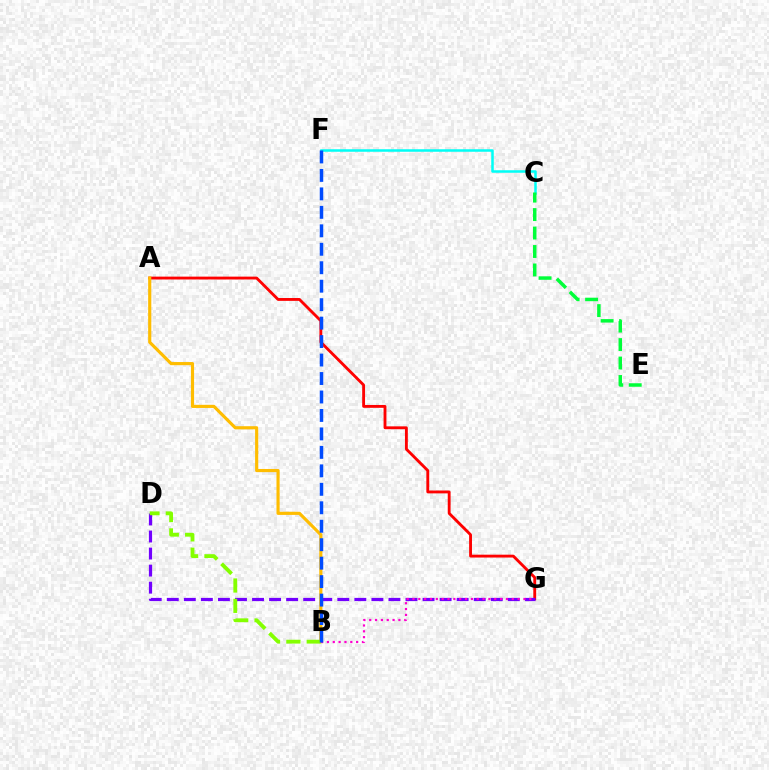{('A', 'G'): [{'color': '#ff0000', 'line_style': 'solid', 'thickness': 2.05}], ('A', 'B'): [{'color': '#ffbd00', 'line_style': 'solid', 'thickness': 2.27}], ('D', 'G'): [{'color': '#7200ff', 'line_style': 'dashed', 'thickness': 2.32}], ('B', 'G'): [{'color': '#ff00cf', 'line_style': 'dotted', 'thickness': 1.59}], ('C', 'F'): [{'color': '#00fff6', 'line_style': 'solid', 'thickness': 1.81}], ('B', 'D'): [{'color': '#84ff00', 'line_style': 'dashed', 'thickness': 2.76}], ('C', 'E'): [{'color': '#00ff39', 'line_style': 'dashed', 'thickness': 2.51}], ('B', 'F'): [{'color': '#004bff', 'line_style': 'dashed', 'thickness': 2.51}]}